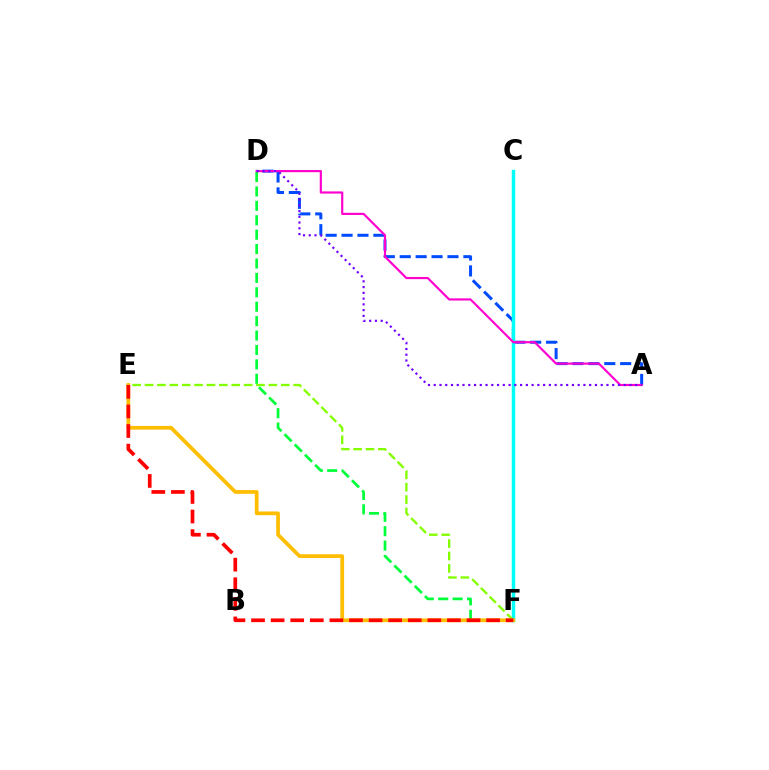{('A', 'D'): [{'color': '#004bff', 'line_style': 'dashed', 'thickness': 2.16}, {'color': '#ff00cf', 'line_style': 'solid', 'thickness': 1.56}, {'color': '#7200ff', 'line_style': 'dotted', 'thickness': 1.56}], ('C', 'F'): [{'color': '#00fff6', 'line_style': 'solid', 'thickness': 2.48}], ('D', 'F'): [{'color': '#00ff39', 'line_style': 'dashed', 'thickness': 1.96}], ('E', 'F'): [{'color': '#84ff00', 'line_style': 'dashed', 'thickness': 1.68}, {'color': '#ffbd00', 'line_style': 'solid', 'thickness': 2.68}, {'color': '#ff0000', 'line_style': 'dashed', 'thickness': 2.66}]}